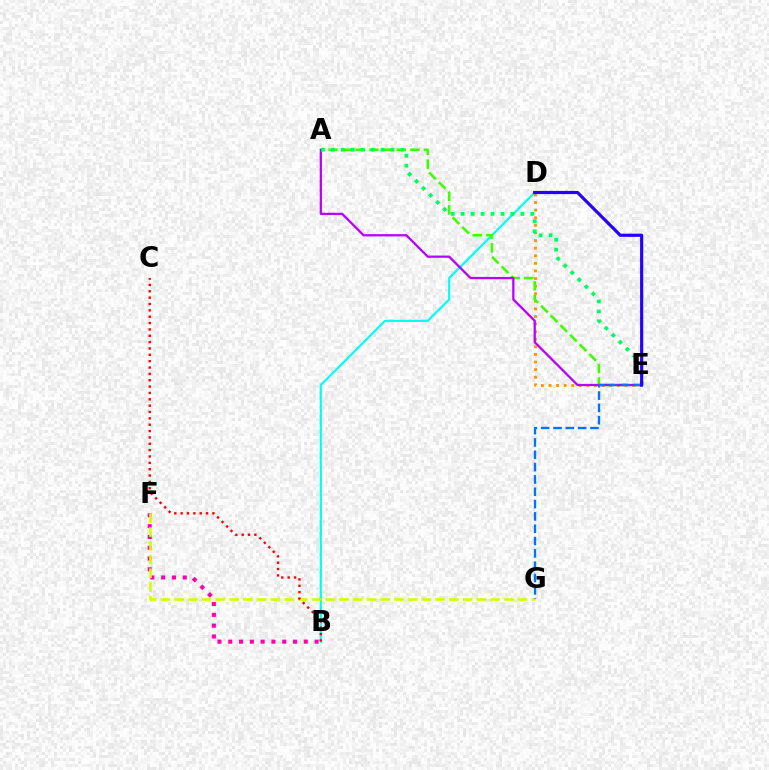{('B', 'F'): [{'color': '#ff00ac', 'line_style': 'dotted', 'thickness': 2.93}], ('B', 'D'): [{'color': '#00fff6', 'line_style': 'solid', 'thickness': 1.56}], ('D', 'E'): [{'color': '#ff9400', 'line_style': 'dotted', 'thickness': 2.06}, {'color': '#2500ff', 'line_style': 'solid', 'thickness': 2.28}], ('A', 'E'): [{'color': '#3dff00', 'line_style': 'dashed', 'thickness': 1.85}, {'color': '#b900ff', 'line_style': 'solid', 'thickness': 1.63}, {'color': '#00ff5c', 'line_style': 'dotted', 'thickness': 2.7}], ('F', 'G'): [{'color': '#d1ff00', 'line_style': 'dashed', 'thickness': 1.87}], ('B', 'C'): [{'color': '#ff0000', 'line_style': 'dotted', 'thickness': 1.73}], ('E', 'G'): [{'color': '#0074ff', 'line_style': 'dashed', 'thickness': 1.67}]}